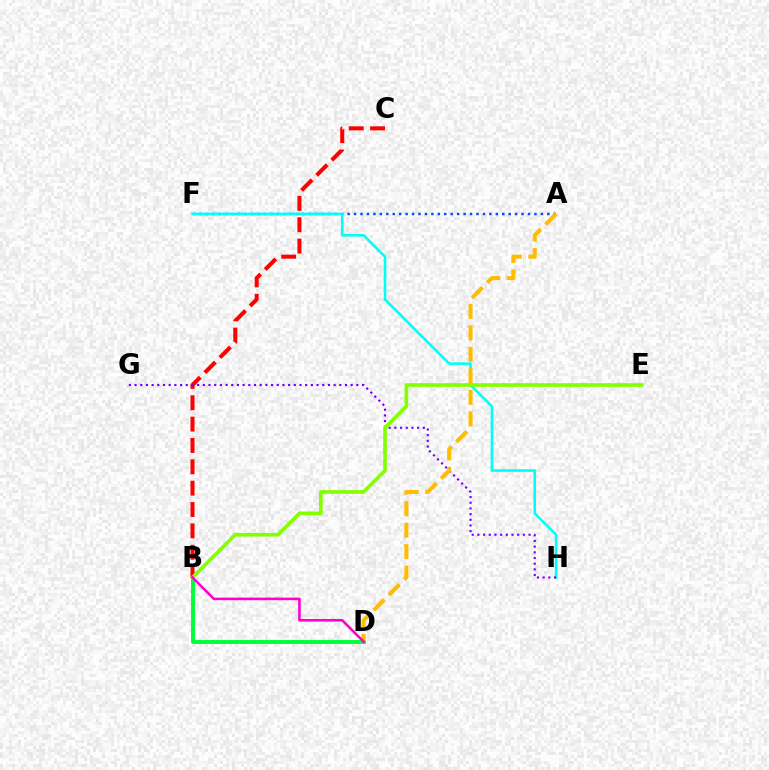{('B', 'D'): [{'color': '#00ff39', 'line_style': 'solid', 'thickness': 2.81}, {'color': '#ff00cf', 'line_style': 'solid', 'thickness': 1.87}], ('A', 'F'): [{'color': '#004bff', 'line_style': 'dotted', 'thickness': 1.75}], ('F', 'H'): [{'color': '#00fff6', 'line_style': 'solid', 'thickness': 1.86}], ('B', 'C'): [{'color': '#ff0000', 'line_style': 'dashed', 'thickness': 2.9}], ('G', 'H'): [{'color': '#7200ff', 'line_style': 'dotted', 'thickness': 1.55}], ('B', 'E'): [{'color': '#84ff00', 'line_style': 'solid', 'thickness': 2.63}], ('A', 'D'): [{'color': '#ffbd00', 'line_style': 'dashed', 'thickness': 2.92}]}